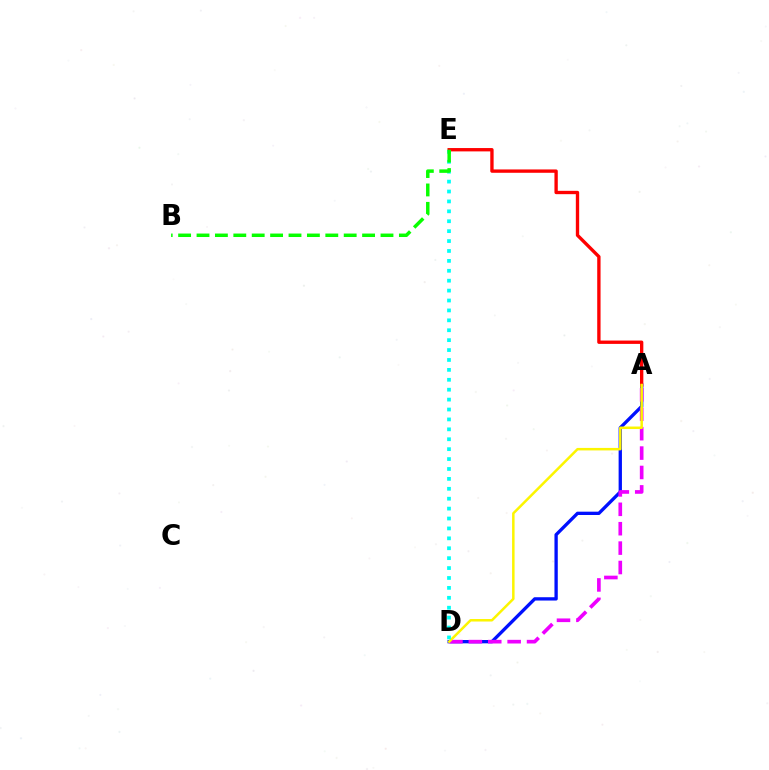{('A', 'D'): [{'color': '#0010ff', 'line_style': 'solid', 'thickness': 2.39}, {'color': '#ee00ff', 'line_style': 'dashed', 'thickness': 2.64}, {'color': '#fcf500', 'line_style': 'solid', 'thickness': 1.8}], ('A', 'E'): [{'color': '#ff0000', 'line_style': 'solid', 'thickness': 2.41}], ('D', 'E'): [{'color': '#00fff6', 'line_style': 'dotted', 'thickness': 2.69}], ('B', 'E'): [{'color': '#08ff00', 'line_style': 'dashed', 'thickness': 2.5}]}